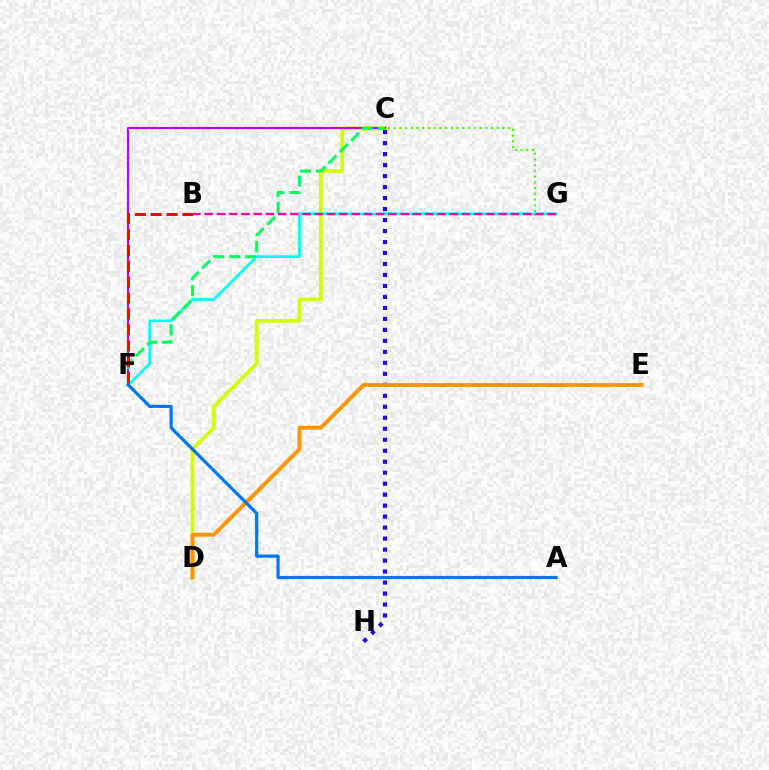{('C', 'D'): [{'color': '#d1ff00', 'line_style': 'solid', 'thickness': 2.7}], ('C', 'G'): [{'color': '#3dff00', 'line_style': 'dotted', 'thickness': 1.56}], ('F', 'G'): [{'color': '#00fff6', 'line_style': 'solid', 'thickness': 1.95}], ('C', 'F'): [{'color': '#b900ff', 'line_style': 'solid', 'thickness': 1.54}, {'color': '#00ff5c', 'line_style': 'dashed', 'thickness': 2.17}], ('B', 'F'): [{'color': '#ff0000', 'line_style': 'dashed', 'thickness': 2.16}], ('B', 'G'): [{'color': '#ff00ac', 'line_style': 'dashed', 'thickness': 1.66}], ('C', 'H'): [{'color': '#2500ff', 'line_style': 'dotted', 'thickness': 2.98}], ('D', 'E'): [{'color': '#ff9400', 'line_style': 'solid', 'thickness': 2.79}], ('A', 'F'): [{'color': '#0074ff', 'line_style': 'solid', 'thickness': 2.28}]}